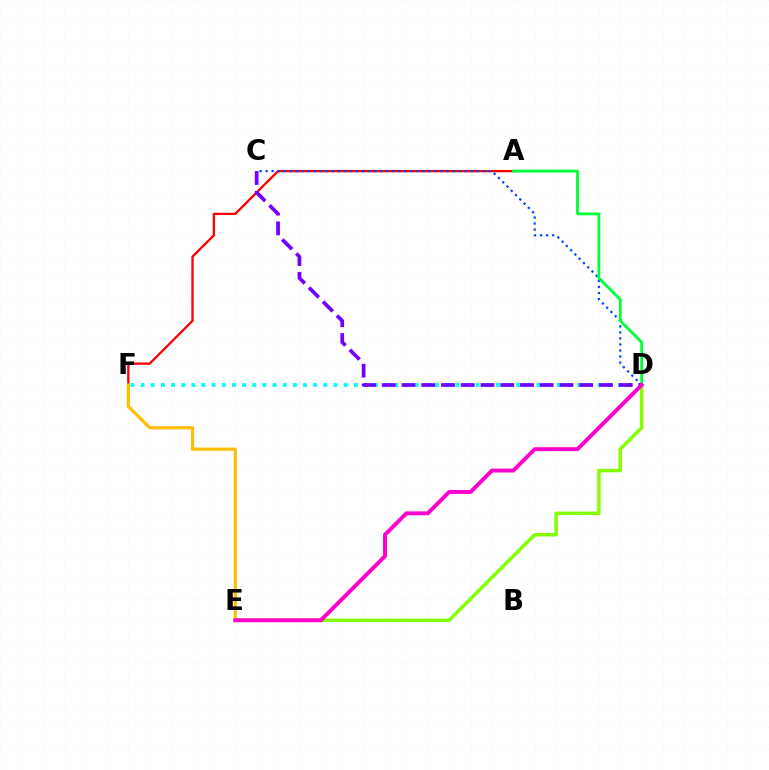{('D', 'F'): [{'color': '#00fff6', 'line_style': 'dotted', 'thickness': 2.76}], ('A', 'F'): [{'color': '#ff0000', 'line_style': 'solid', 'thickness': 1.67}], ('C', 'D'): [{'color': '#004bff', 'line_style': 'dotted', 'thickness': 1.64}, {'color': '#7200ff', 'line_style': 'dashed', 'thickness': 2.68}], ('A', 'D'): [{'color': '#00ff39', 'line_style': 'solid', 'thickness': 2.04}], ('E', 'F'): [{'color': '#ffbd00', 'line_style': 'solid', 'thickness': 2.28}], ('D', 'E'): [{'color': '#84ff00', 'line_style': 'solid', 'thickness': 2.52}, {'color': '#ff00cf', 'line_style': 'solid', 'thickness': 2.83}]}